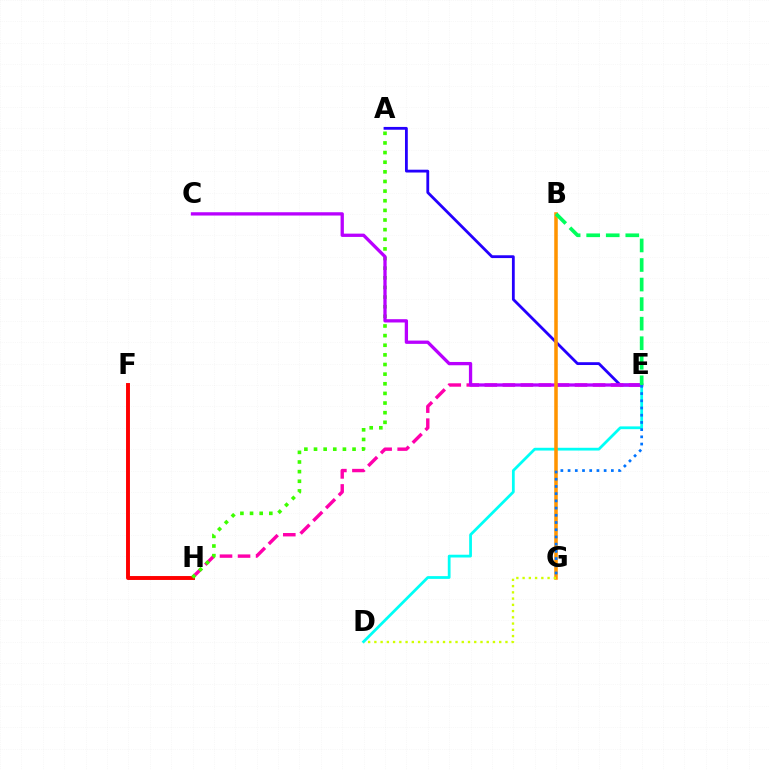{('A', 'E'): [{'color': '#2500ff', 'line_style': 'solid', 'thickness': 2.02}], ('E', 'H'): [{'color': '#ff00ac', 'line_style': 'dashed', 'thickness': 2.45}], ('F', 'H'): [{'color': '#ff0000', 'line_style': 'solid', 'thickness': 2.82}], ('D', 'E'): [{'color': '#00fff6', 'line_style': 'solid', 'thickness': 2.0}], ('A', 'H'): [{'color': '#3dff00', 'line_style': 'dotted', 'thickness': 2.62}], ('C', 'E'): [{'color': '#b900ff', 'line_style': 'solid', 'thickness': 2.37}], ('B', 'G'): [{'color': '#ff9400', 'line_style': 'solid', 'thickness': 2.55}], ('E', 'G'): [{'color': '#0074ff', 'line_style': 'dotted', 'thickness': 1.96}], ('B', 'E'): [{'color': '#00ff5c', 'line_style': 'dashed', 'thickness': 2.66}], ('D', 'G'): [{'color': '#d1ff00', 'line_style': 'dotted', 'thickness': 1.7}]}